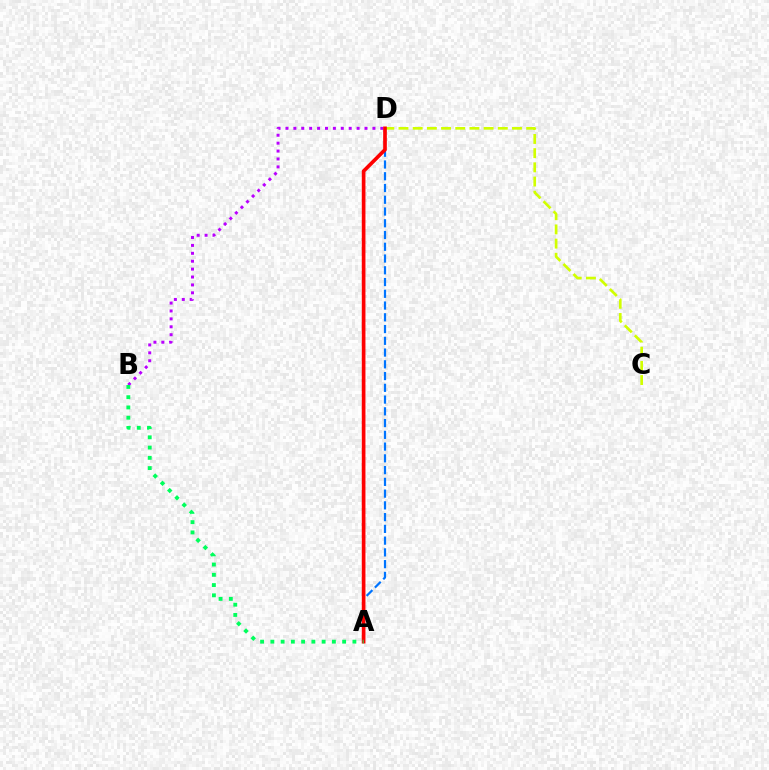{('B', 'D'): [{'color': '#b900ff', 'line_style': 'dotted', 'thickness': 2.15}], ('C', 'D'): [{'color': '#d1ff00', 'line_style': 'dashed', 'thickness': 1.93}], ('A', 'D'): [{'color': '#0074ff', 'line_style': 'dashed', 'thickness': 1.6}, {'color': '#ff0000', 'line_style': 'solid', 'thickness': 2.64}], ('A', 'B'): [{'color': '#00ff5c', 'line_style': 'dotted', 'thickness': 2.79}]}